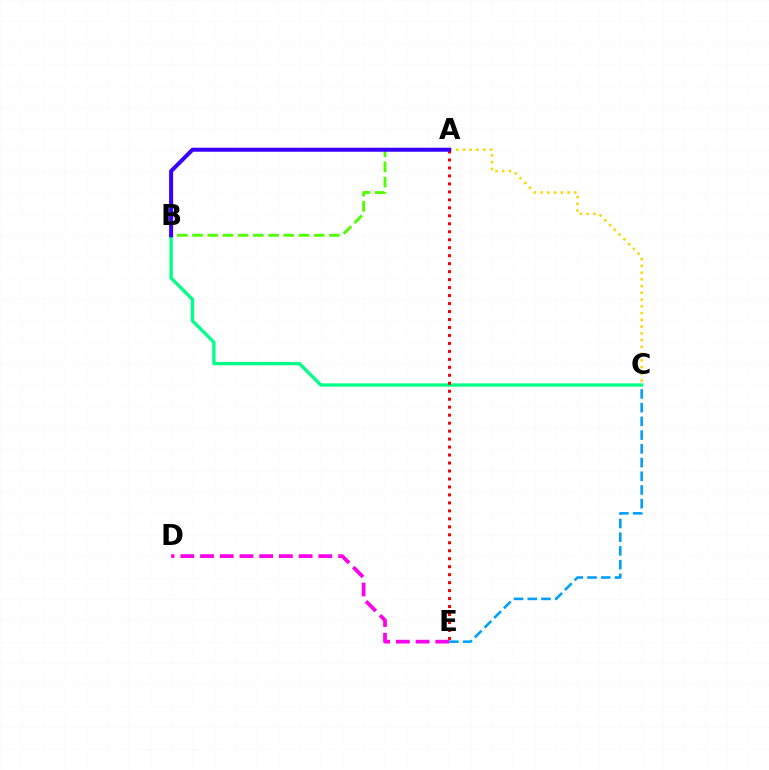{('A', 'B'): [{'color': '#4fff00', 'line_style': 'dashed', 'thickness': 2.07}, {'color': '#3700ff', 'line_style': 'solid', 'thickness': 2.89}], ('B', 'C'): [{'color': '#00ff86', 'line_style': 'solid', 'thickness': 2.38}], ('D', 'E'): [{'color': '#ff00ed', 'line_style': 'dashed', 'thickness': 2.68}], ('A', 'C'): [{'color': '#ffd500', 'line_style': 'dotted', 'thickness': 1.83}], ('C', 'E'): [{'color': '#009eff', 'line_style': 'dashed', 'thickness': 1.86}], ('A', 'E'): [{'color': '#ff0000', 'line_style': 'dotted', 'thickness': 2.17}]}